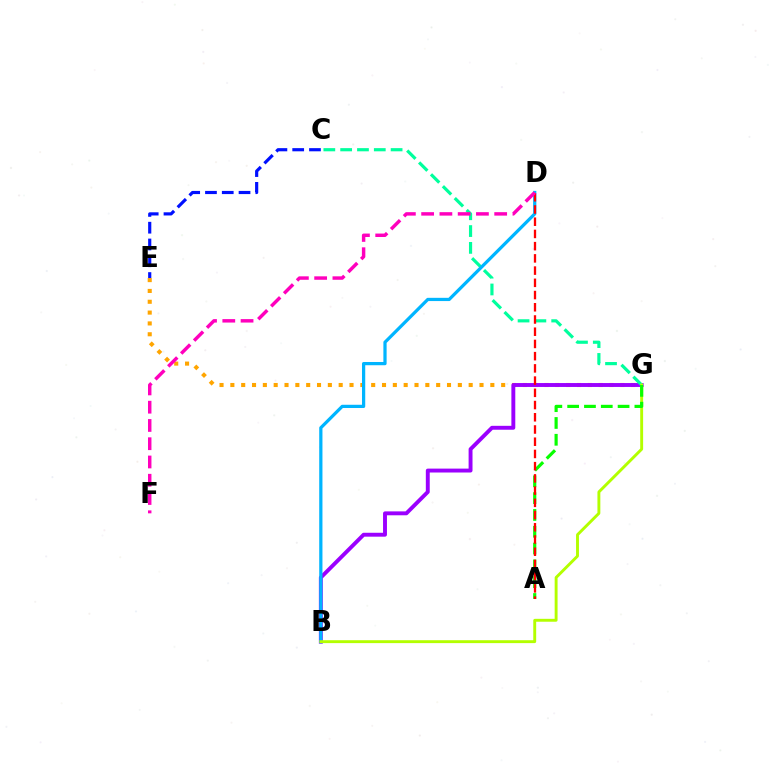{('E', 'G'): [{'color': '#ffa500', 'line_style': 'dotted', 'thickness': 2.94}], ('B', 'G'): [{'color': '#9b00ff', 'line_style': 'solid', 'thickness': 2.81}, {'color': '#b3ff00', 'line_style': 'solid', 'thickness': 2.09}], ('C', 'G'): [{'color': '#00ff9d', 'line_style': 'dashed', 'thickness': 2.28}], ('C', 'E'): [{'color': '#0010ff', 'line_style': 'dashed', 'thickness': 2.28}], ('B', 'D'): [{'color': '#00b5ff', 'line_style': 'solid', 'thickness': 2.33}], ('A', 'G'): [{'color': '#08ff00', 'line_style': 'dashed', 'thickness': 2.28}], ('A', 'D'): [{'color': '#ff0000', 'line_style': 'dashed', 'thickness': 1.66}], ('D', 'F'): [{'color': '#ff00bd', 'line_style': 'dashed', 'thickness': 2.48}]}